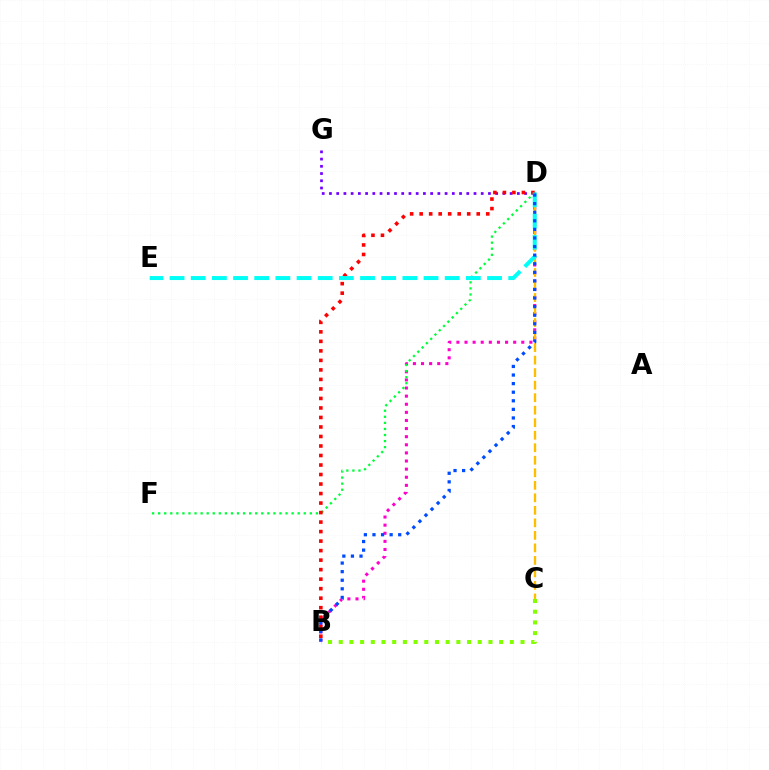{('B', 'D'): [{'color': '#ff00cf', 'line_style': 'dotted', 'thickness': 2.2}, {'color': '#ff0000', 'line_style': 'dotted', 'thickness': 2.58}, {'color': '#004bff', 'line_style': 'dotted', 'thickness': 2.33}], ('C', 'D'): [{'color': '#ffbd00', 'line_style': 'dashed', 'thickness': 1.7}], ('D', 'F'): [{'color': '#00ff39', 'line_style': 'dotted', 'thickness': 1.65}], ('D', 'G'): [{'color': '#7200ff', 'line_style': 'dotted', 'thickness': 1.96}], ('B', 'C'): [{'color': '#84ff00', 'line_style': 'dotted', 'thickness': 2.91}], ('D', 'E'): [{'color': '#00fff6', 'line_style': 'dashed', 'thickness': 2.88}]}